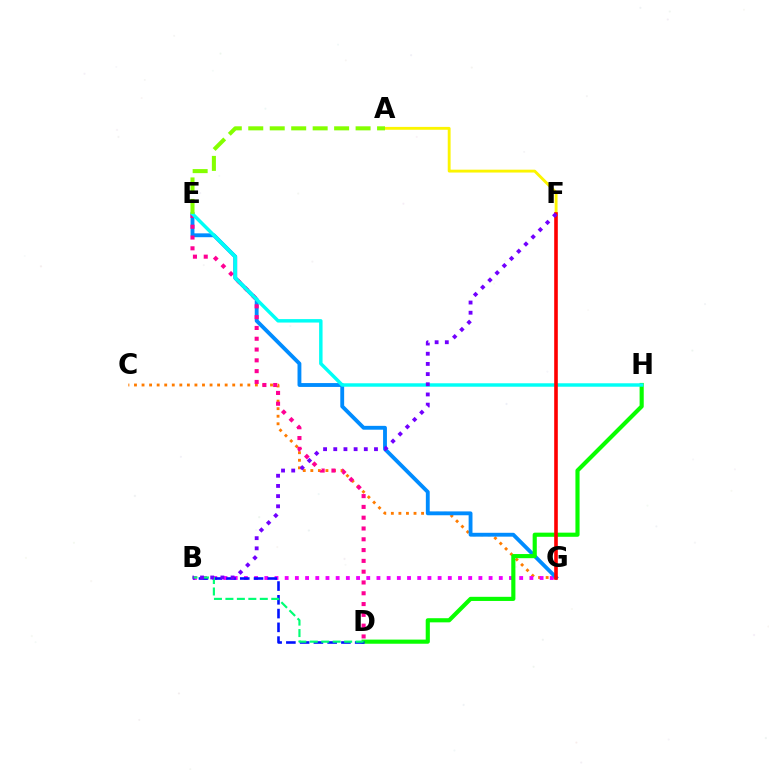{('C', 'G'): [{'color': '#ff7c00', 'line_style': 'dotted', 'thickness': 2.05}], ('B', 'G'): [{'color': '#ee00ff', 'line_style': 'dotted', 'thickness': 2.77}], ('E', 'G'): [{'color': '#008cff', 'line_style': 'solid', 'thickness': 2.77}], ('D', 'H'): [{'color': '#08ff00', 'line_style': 'solid', 'thickness': 2.98}], ('D', 'E'): [{'color': '#ff0094', 'line_style': 'dotted', 'thickness': 2.93}], ('A', 'F'): [{'color': '#fcf500', 'line_style': 'solid', 'thickness': 2.06}], ('B', 'D'): [{'color': '#0010ff', 'line_style': 'dashed', 'thickness': 1.87}, {'color': '#00ff74', 'line_style': 'dashed', 'thickness': 1.56}], ('E', 'H'): [{'color': '#00fff6', 'line_style': 'solid', 'thickness': 2.48}], ('F', 'G'): [{'color': '#ff0000', 'line_style': 'solid', 'thickness': 2.61}], ('B', 'F'): [{'color': '#7200ff', 'line_style': 'dotted', 'thickness': 2.77}], ('A', 'E'): [{'color': '#84ff00', 'line_style': 'dashed', 'thickness': 2.92}]}